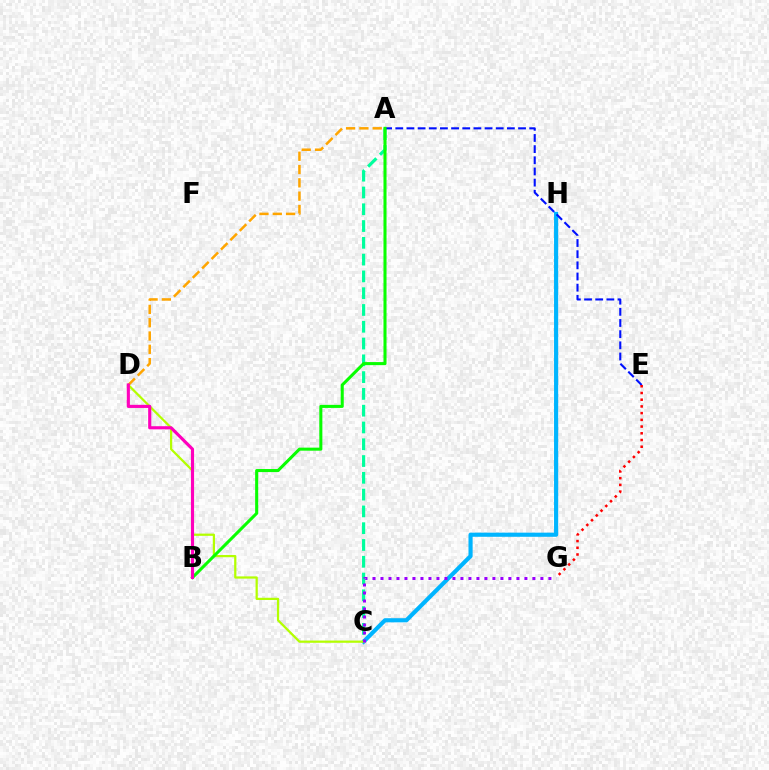{('C', 'H'): [{'color': '#00b5ff', 'line_style': 'solid', 'thickness': 2.98}], ('A', 'D'): [{'color': '#ffa500', 'line_style': 'dashed', 'thickness': 1.81}], ('A', 'C'): [{'color': '#00ff9d', 'line_style': 'dashed', 'thickness': 2.28}], ('C', 'D'): [{'color': '#b3ff00', 'line_style': 'solid', 'thickness': 1.61}], ('A', 'E'): [{'color': '#0010ff', 'line_style': 'dashed', 'thickness': 1.52}], ('E', 'G'): [{'color': '#ff0000', 'line_style': 'dotted', 'thickness': 1.83}], ('A', 'B'): [{'color': '#08ff00', 'line_style': 'solid', 'thickness': 2.2}], ('B', 'D'): [{'color': '#ff00bd', 'line_style': 'solid', 'thickness': 2.26}], ('C', 'G'): [{'color': '#9b00ff', 'line_style': 'dotted', 'thickness': 2.17}]}